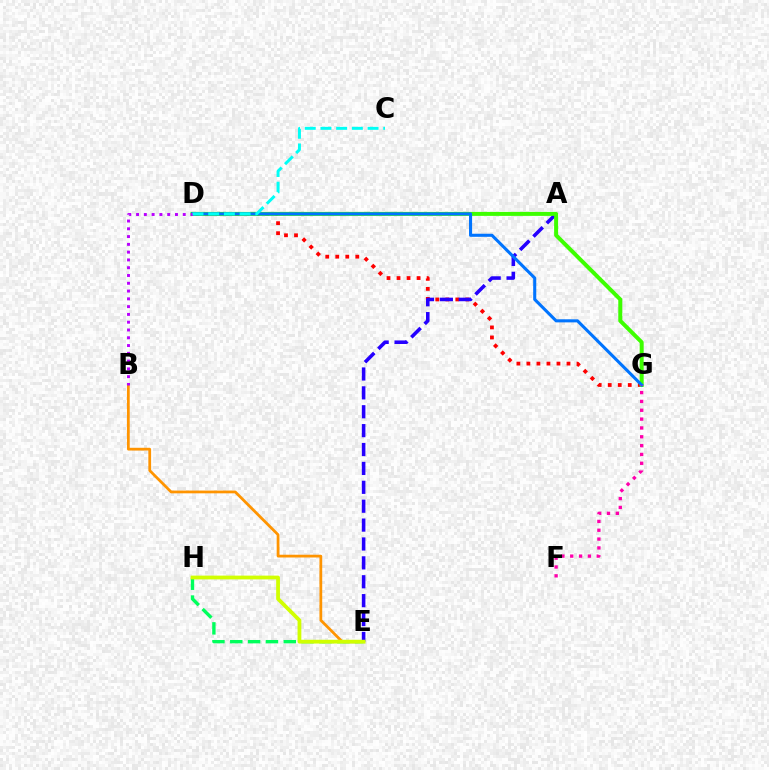{('D', 'G'): [{'color': '#ff0000', 'line_style': 'dotted', 'thickness': 2.72}, {'color': '#3dff00', 'line_style': 'solid', 'thickness': 2.87}, {'color': '#0074ff', 'line_style': 'solid', 'thickness': 2.21}], ('A', 'E'): [{'color': '#2500ff', 'line_style': 'dashed', 'thickness': 2.57}], ('E', 'H'): [{'color': '#00ff5c', 'line_style': 'dashed', 'thickness': 2.42}, {'color': '#d1ff00', 'line_style': 'solid', 'thickness': 2.72}], ('B', 'E'): [{'color': '#ff9400', 'line_style': 'solid', 'thickness': 1.99}], ('B', 'D'): [{'color': '#b900ff', 'line_style': 'dotted', 'thickness': 2.11}], ('F', 'G'): [{'color': '#ff00ac', 'line_style': 'dotted', 'thickness': 2.4}], ('C', 'D'): [{'color': '#00fff6', 'line_style': 'dashed', 'thickness': 2.13}]}